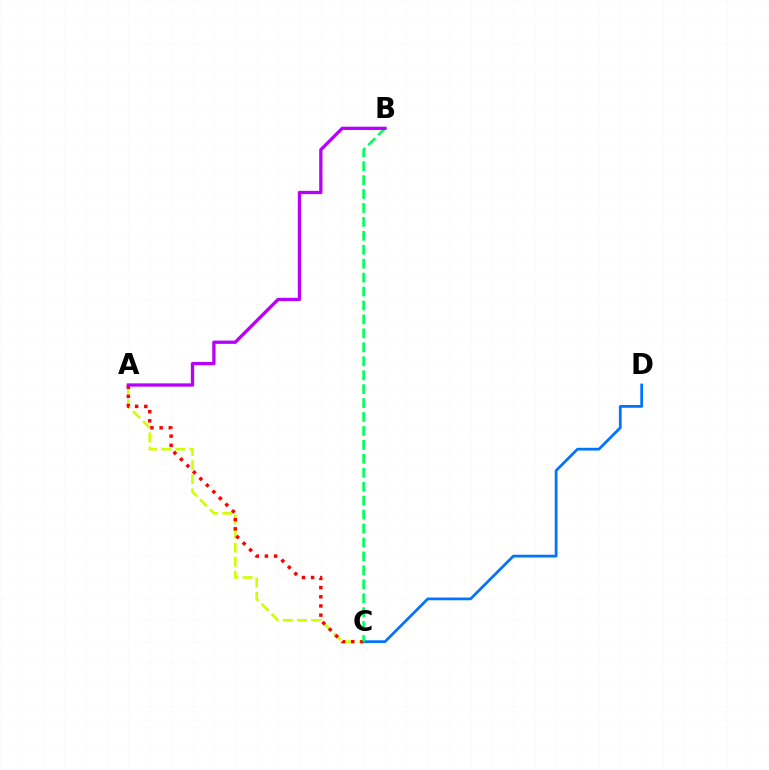{('C', 'D'): [{'color': '#0074ff', 'line_style': 'solid', 'thickness': 1.98}], ('A', 'C'): [{'color': '#d1ff00', 'line_style': 'dashed', 'thickness': 1.91}, {'color': '#ff0000', 'line_style': 'dotted', 'thickness': 2.49}], ('B', 'C'): [{'color': '#00ff5c', 'line_style': 'dashed', 'thickness': 1.89}], ('A', 'B'): [{'color': '#b900ff', 'line_style': 'solid', 'thickness': 2.37}]}